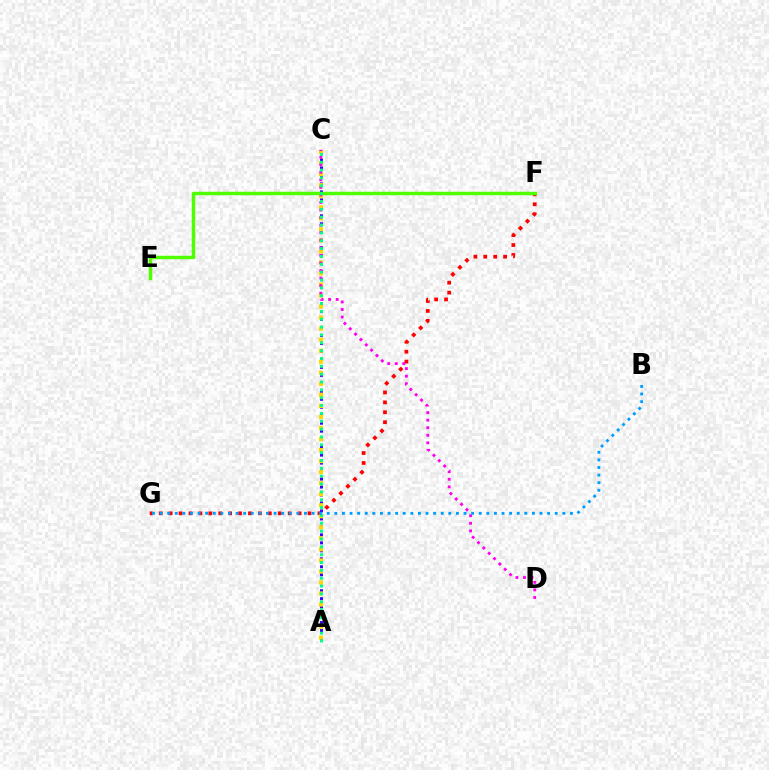{('A', 'C'): [{'color': '#3700ff', 'line_style': 'dotted', 'thickness': 2.17}, {'color': '#ffd500', 'line_style': 'dotted', 'thickness': 3.0}, {'color': '#00ff86', 'line_style': 'dotted', 'thickness': 2.13}], ('F', 'G'): [{'color': '#ff0000', 'line_style': 'dotted', 'thickness': 2.7}], ('C', 'D'): [{'color': '#ff00ed', 'line_style': 'dotted', 'thickness': 2.05}], ('E', 'F'): [{'color': '#4fff00', 'line_style': 'solid', 'thickness': 2.5}], ('B', 'G'): [{'color': '#009eff', 'line_style': 'dotted', 'thickness': 2.06}]}